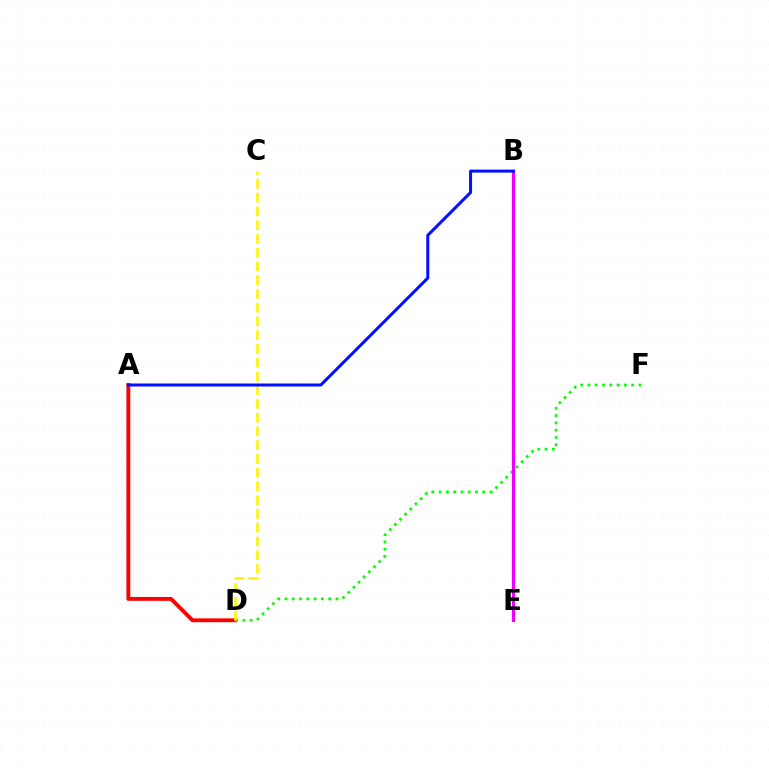{('A', 'D'): [{'color': '#ff0000', 'line_style': 'solid', 'thickness': 2.78}], ('D', 'F'): [{'color': '#08ff00', 'line_style': 'dotted', 'thickness': 1.98}], ('C', 'D'): [{'color': '#fcf500', 'line_style': 'dashed', 'thickness': 1.87}], ('B', 'E'): [{'color': '#00fff6', 'line_style': 'dashed', 'thickness': 1.93}, {'color': '#ee00ff', 'line_style': 'solid', 'thickness': 2.3}], ('A', 'B'): [{'color': '#0010ff', 'line_style': 'solid', 'thickness': 2.16}]}